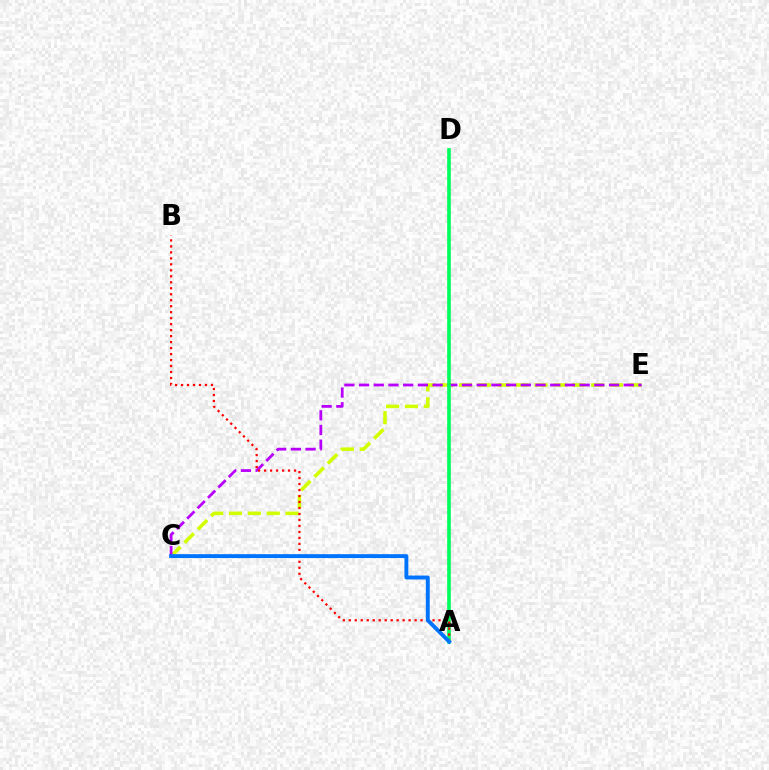{('C', 'E'): [{'color': '#d1ff00', 'line_style': 'dashed', 'thickness': 2.56}, {'color': '#b900ff', 'line_style': 'dashed', 'thickness': 2.0}], ('A', 'D'): [{'color': '#00ff5c', 'line_style': 'solid', 'thickness': 2.62}], ('A', 'B'): [{'color': '#ff0000', 'line_style': 'dotted', 'thickness': 1.63}], ('A', 'C'): [{'color': '#0074ff', 'line_style': 'solid', 'thickness': 2.81}]}